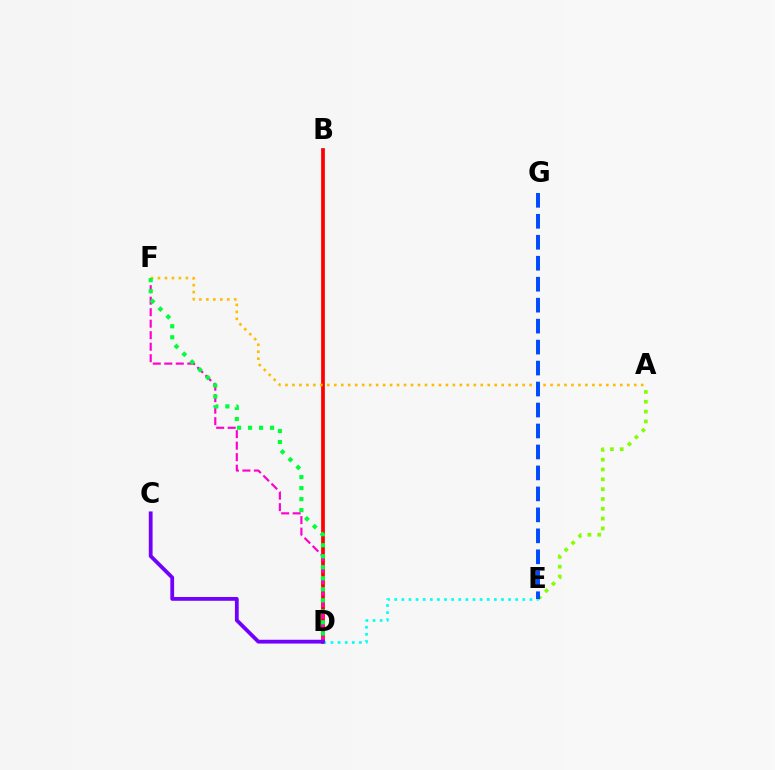{('B', 'D'): [{'color': '#ff0000', 'line_style': 'solid', 'thickness': 2.69}], ('A', 'F'): [{'color': '#ffbd00', 'line_style': 'dotted', 'thickness': 1.9}], ('D', 'E'): [{'color': '#00fff6', 'line_style': 'dotted', 'thickness': 1.93}], ('D', 'F'): [{'color': '#ff00cf', 'line_style': 'dashed', 'thickness': 1.56}, {'color': '#00ff39', 'line_style': 'dotted', 'thickness': 2.99}], ('A', 'E'): [{'color': '#84ff00', 'line_style': 'dotted', 'thickness': 2.67}], ('E', 'G'): [{'color': '#004bff', 'line_style': 'dashed', 'thickness': 2.85}], ('C', 'D'): [{'color': '#7200ff', 'line_style': 'solid', 'thickness': 2.73}]}